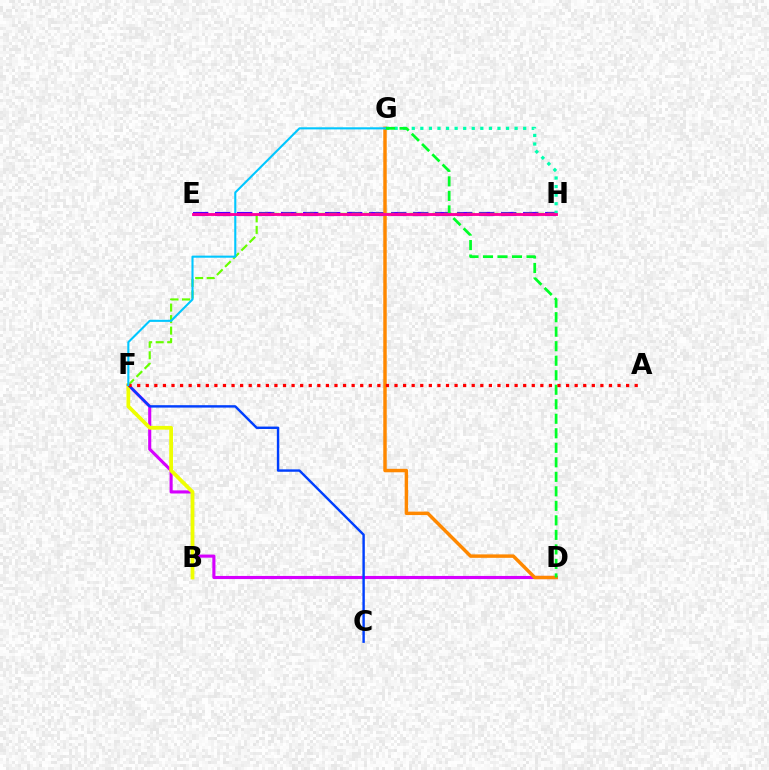{('E', 'H'): [{'color': '#4f00ff', 'line_style': 'dashed', 'thickness': 2.99}, {'color': '#ff00a0', 'line_style': 'solid', 'thickness': 2.06}], ('D', 'F'): [{'color': '#d600ff', 'line_style': 'solid', 'thickness': 2.23}], ('B', 'F'): [{'color': '#eeff00', 'line_style': 'solid', 'thickness': 2.7}], ('C', 'F'): [{'color': '#003fff', 'line_style': 'solid', 'thickness': 1.74}], ('G', 'H'): [{'color': '#00ffaf', 'line_style': 'dotted', 'thickness': 2.33}], ('D', 'G'): [{'color': '#ff8800', 'line_style': 'solid', 'thickness': 2.49}, {'color': '#00ff27', 'line_style': 'dashed', 'thickness': 1.97}], ('F', 'H'): [{'color': '#66ff00', 'line_style': 'dashed', 'thickness': 1.56}], ('A', 'F'): [{'color': '#ff0000', 'line_style': 'dotted', 'thickness': 2.33}], ('F', 'G'): [{'color': '#00c7ff', 'line_style': 'solid', 'thickness': 1.51}]}